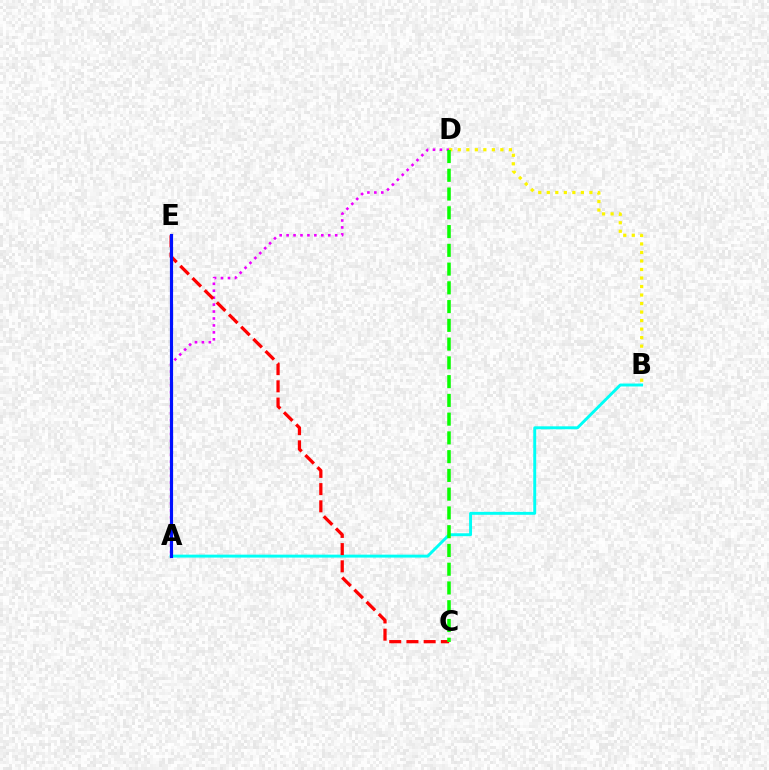{('A', 'D'): [{'color': '#ee00ff', 'line_style': 'dotted', 'thickness': 1.89}], ('A', 'B'): [{'color': '#00fff6', 'line_style': 'solid', 'thickness': 2.11}], ('B', 'D'): [{'color': '#fcf500', 'line_style': 'dotted', 'thickness': 2.31}], ('C', 'E'): [{'color': '#ff0000', 'line_style': 'dashed', 'thickness': 2.34}], ('A', 'E'): [{'color': '#0010ff', 'line_style': 'solid', 'thickness': 2.27}], ('C', 'D'): [{'color': '#08ff00', 'line_style': 'dashed', 'thickness': 2.55}]}